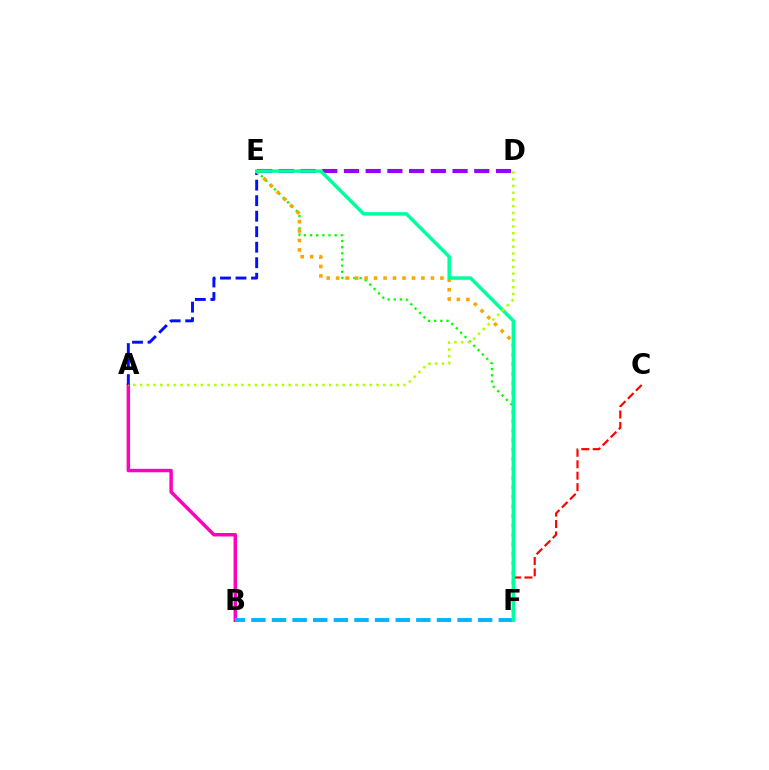{('C', 'F'): [{'color': '#ff0000', 'line_style': 'dashed', 'thickness': 1.55}], ('D', 'E'): [{'color': '#9b00ff', 'line_style': 'dashed', 'thickness': 2.95}], ('A', 'B'): [{'color': '#ff00bd', 'line_style': 'solid', 'thickness': 2.49}], ('A', 'E'): [{'color': '#0010ff', 'line_style': 'dashed', 'thickness': 2.11}], ('E', 'F'): [{'color': '#08ff00', 'line_style': 'dotted', 'thickness': 1.67}, {'color': '#ffa500', 'line_style': 'dotted', 'thickness': 2.57}, {'color': '#00ff9d', 'line_style': 'solid', 'thickness': 2.51}], ('B', 'F'): [{'color': '#00b5ff', 'line_style': 'dashed', 'thickness': 2.8}], ('A', 'D'): [{'color': '#b3ff00', 'line_style': 'dotted', 'thickness': 1.84}]}